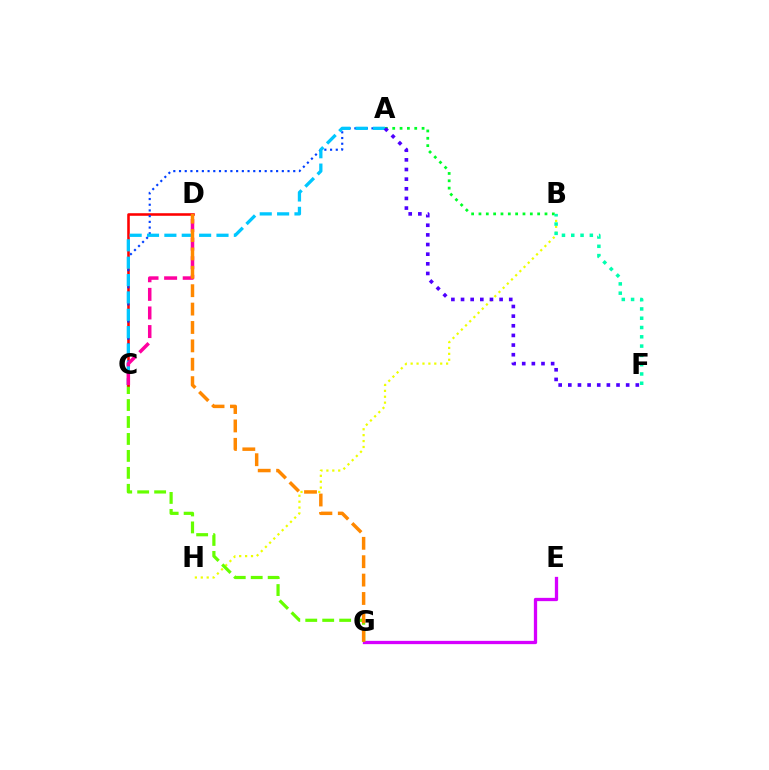{('A', 'B'): [{'color': '#00ff27', 'line_style': 'dotted', 'thickness': 1.99}], ('E', 'G'): [{'color': '#d600ff', 'line_style': 'solid', 'thickness': 2.37}], ('B', 'H'): [{'color': '#eeff00', 'line_style': 'dotted', 'thickness': 1.61}], ('C', 'G'): [{'color': '#66ff00', 'line_style': 'dashed', 'thickness': 2.3}], ('C', 'D'): [{'color': '#ff0000', 'line_style': 'solid', 'thickness': 1.85}, {'color': '#ff00a0', 'line_style': 'dashed', 'thickness': 2.53}], ('A', 'C'): [{'color': '#003fff', 'line_style': 'dotted', 'thickness': 1.55}, {'color': '#00c7ff', 'line_style': 'dashed', 'thickness': 2.36}], ('D', 'G'): [{'color': '#ff8800', 'line_style': 'dashed', 'thickness': 2.5}], ('A', 'F'): [{'color': '#4f00ff', 'line_style': 'dotted', 'thickness': 2.62}], ('B', 'F'): [{'color': '#00ffaf', 'line_style': 'dotted', 'thickness': 2.52}]}